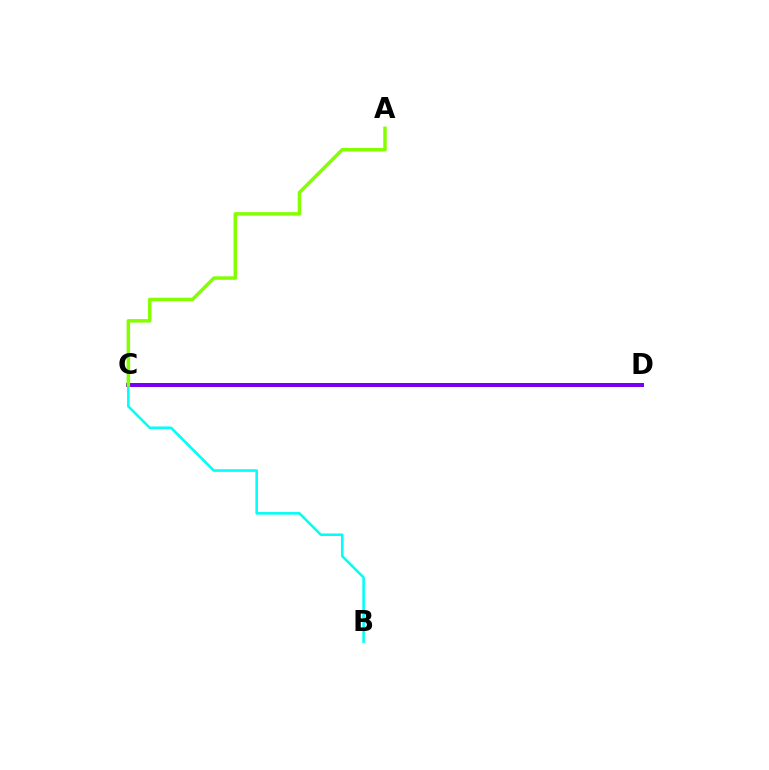{('C', 'D'): [{'color': '#ff0000', 'line_style': 'solid', 'thickness': 2.86}, {'color': '#7200ff', 'line_style': 'solid', 'thickness': 2.75}], ('B', 'C'): [{'color': '#00fff6', 'line_style': 'solid', 'thickness': 1.86}], ('A', 'C'): [{'color': '#84ff00', 'line_style': 'solid', 'thickness': 2.52}]}